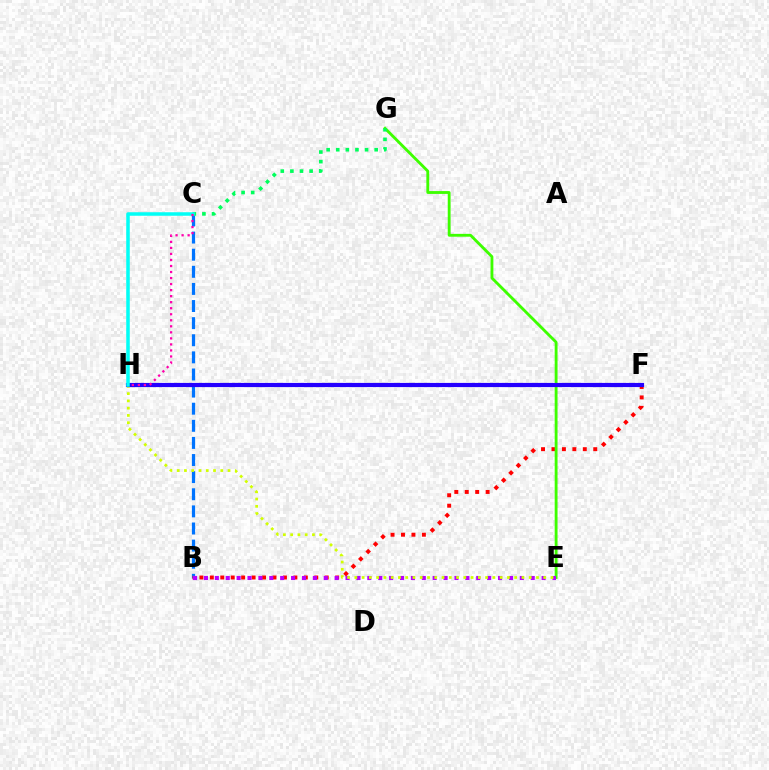{('F', 'H'): [{'color': '#ff9400', 'line_style': 'dashed', 'thickness': 2.75}, {'color': '#2500ff', 'line_style': 'solid', 'thickness': 3.0}], ('B', 'C'): [{'color': '#0074ff', 'line_style': 'dashed', 'thickness': 2.32}], ('B', 'F'): [{'color': '#ff0000', 'line_style': 'dotted', 'thickness': 2.84}], ('E', 'G'): [{'color': '#3dff00', 'line_style': 'solid', 'thickness': 2.05}], ('B', 'E'): [{'color': '#b900ff', 'line_style': 'dotted', 'thickness': 2.96}], ('E', 'H'): [{'color': '#d1ff00', 'line_style': 'dotted', 'thickness': 1.97}], ('C', 'G'): [{'color': '#00ff5c', 'line_style': 'dotted', 'thickness': 2.61}], ('C', 'H'): [{'color': '#00fff6', 'line_style': 'solid', 'thickness': 2.53}, {'color': '#ff00ac', 'line_style': 'dotted', 'thickness': 1.64}]}